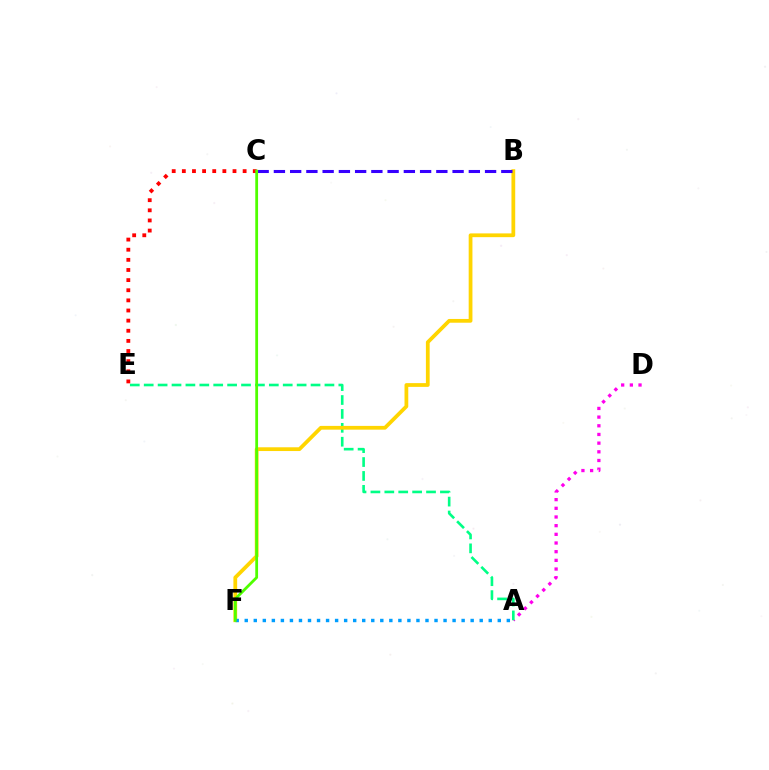{('A', 'D'): [{'color': '#ff00ed', 'line_style': 'dotted', 'thickness': 2.36}], ('A', 'E'): [{'color': '#00ff86', 'line_style': 'dashed', 'thickness': 1.89}], ('B', 'F'): [{'color': '#ffd500', 'line_style': 'solid', 'thickness': 2.71}], ('A', 'F'): [{'color': '#009eff', 'line_style': 'dotted', 'thickness': 2.46}], ('C', 'E'): [{'color': '#ff0000', 'line_style': 'dotted', 'thickness': 2.75}], ('B', 'C'): [{'color': '#3700ff', 'line_style': 'dashed', 'thickness': 2.21}], ('C', 'F'): [{'color': '#4fff00', 'line_style': 'solid', 'thickness': 2.01}]}